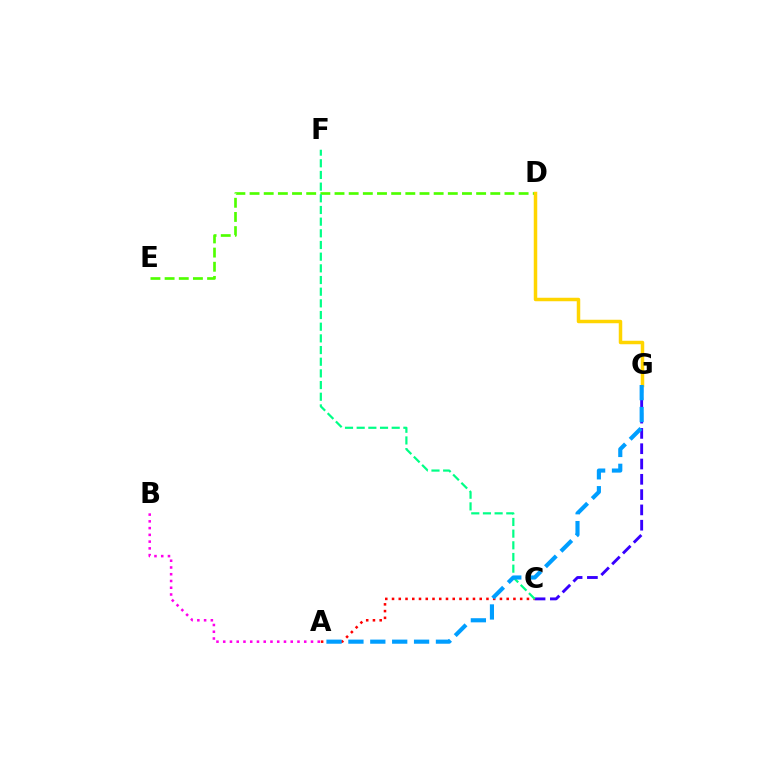{('A', 'C'): [{'color': '#ff0000', 'line_style': 'dotted', 'thickness': 1.83}], ('C', 'G'): [{'color': '#3700ff', 'line_style': 'dashed', 'thickness': 2.08}], ('D', 'E'): [{'color': '#4fff00', 'line_style': 'dashed', 'thickness': 1.92}], ('D', 'G'): [{'color': '#ffd500', 'line_style': 'solid', 'thickness': 2.51}], ('C', 'F'): [{'color': '#00ff86', 'line_style': 'dashed', 'thickness': 1.59}], ('A', 'G'): [{'color': '#009eff', 'line_style': 'dashed', 'thickness': 2.97}], ('A', 'B'): [{'color': '#ff00ed', 'line_style': 'dotted', 'thickness': 1.83}]}